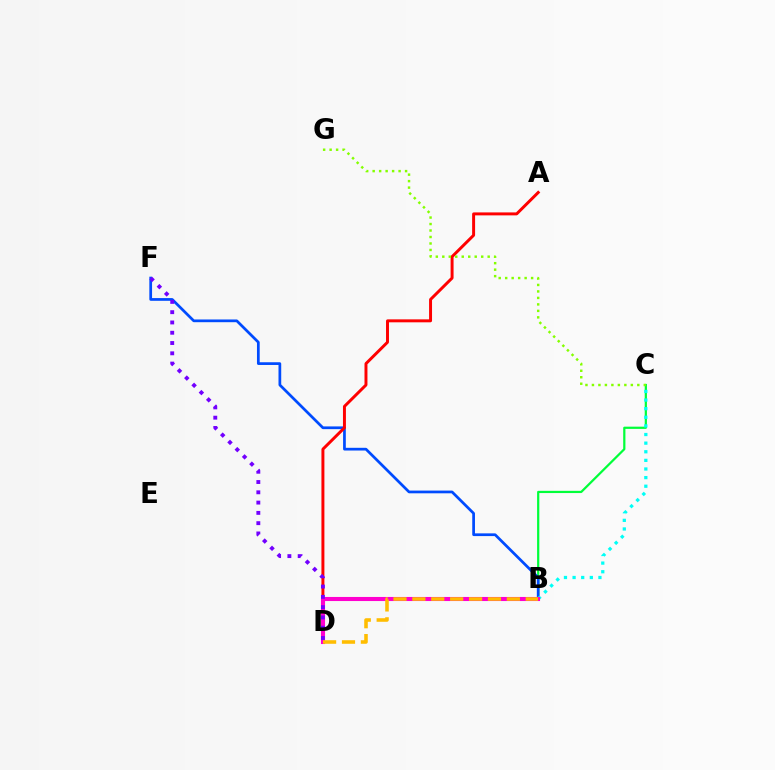{('B', 'C'): [{'color': '#00ff39', 'line_style': 'solid', 'thickness': 1.6}, {'color': '#00fff6', 'line_style': 'dotted', 'thickness': 2.34}], ('B', 'F'): [{'color': '#004bff', 'line_style': 'solid', 'thickness': 1.96}], ('A', 'D'): [{'color': '#ff0000', 'line_style': 'solid', 'thickness': 2.13}], ('B', 'D'): [{'color': '#ff00cf', 'line_style': 'solid', 'thickness': 2.94}, {'color': '#ffbd00', 'line_style': 'dashed', 'thickness': 2.57}], ('D', 'F'): [{'color': '#7200ff', 'line_style': 'dotted', 'thickness': 2.79}], ('C', 'G'): [{'color': '#84ff00', 'line_style': 'dotted', 'thickness': 1.76}]}